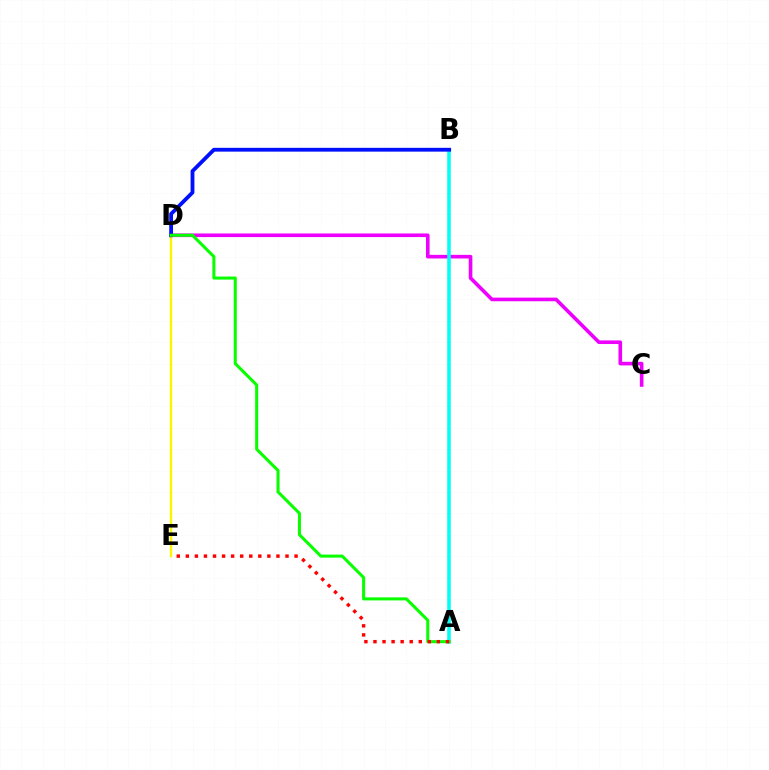{('D', 'E'): [{'color': '#fcf500', 'line_style': 'solid', 'thickness': 1.75}], ('C', 'D'): [{'color': '#ee00ff', 'line_style': 'solid', 'thickness': 2.61}], ('A', 'B'): [{'color': '#00fff6', 'line_style': 'solid', 'thickness': 2.56}], ('B', 'D'): [{'color': '#0010ff', 'line_style': 'solid', 'thickness': 2.75}], ('A', 'D'): [{'color': '#08ff00', 'line_style': 'solid', 'thickness': 2.19}], ('A', 'E'): [{'color': '#ff0000', 'line_style': 'dotted', 'thickness': 2.46}]}